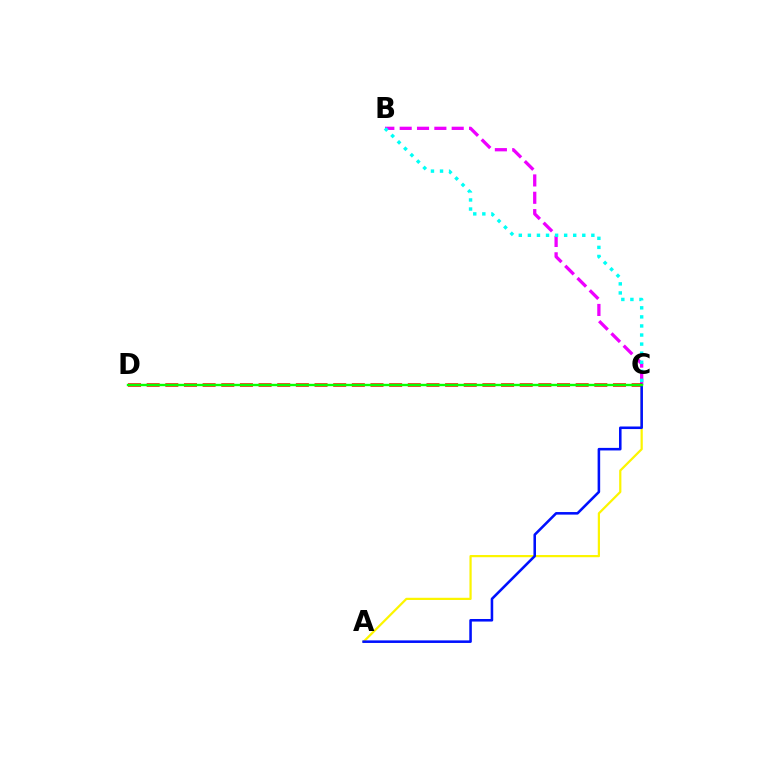{('B', 'C'): [{'color': '#ee00ff', 'line_style': 'dashed', 'thickness': 2.36}, {'color': '#00fff6', 'line_style': 'dotted', 'thickness': 2.46}], ('A', 'C'): [{'color': '#fcf500', 'line_style': 'solid', 'thickness': 1.6}, {'color': '#0010ff', 'line_style': 'solid', 'thickness': 1.84}], ('C', 'D'): [{'color': '#ff0000', 'line_style': 'dashed', 'thickness': 2.53}, {'color': '#08ff00', 'line_style': 'solid', 'thickness': 1.71}]}